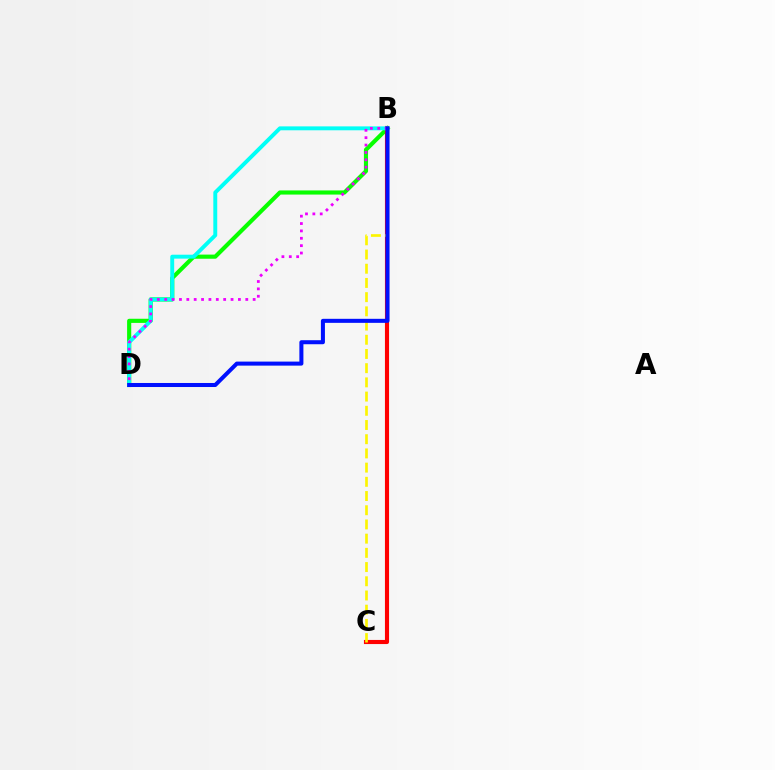{('B', 'D'): [{'color': '#08ff00', 'line_style': 'solid', 'thickness': 2.97}, {'color': '#00fff6', 'line_style': 'solid', 'thickness': 2.82}, {'color': '#ee00ff', 'line_style': 'dotted', 'thickness': 2.0}, {'color': '#0010ff', 'line_style': 'solid', 'thickness': 2.9}], ('B', 'C'): [{'color': '#ff0000', 'line_style': 'solid', 'thickness': 2.96}, {'color': '#fcf500', 'line_style': 'dashed', 'thickness': 1.93}]}